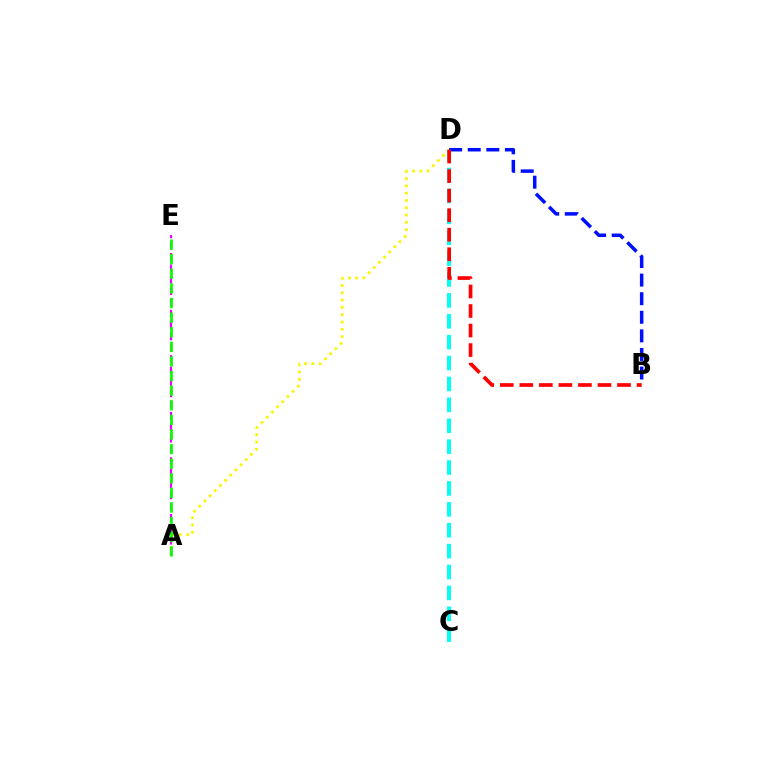{('C', 'D'): [{'color': '#00fff6', 'line_style': 'dashed', 'thickness': 2.84}], ('A', 'D'): [{'color': '#fcf500', 'line_style': 'dotted', 'thickness': 1.98}], ('A', 'E'): [{'color': '#ee00ff', 'line_style': 'dashed', 'thickness': 1.54}, {'color': '#08ff00', 'line_style': 'dashed', 'thickness': 1.98}], ('B', 'D'): [{'color': '#0010ff', 'line_style': 'dashed', 'thickness': 2.52}, {'color': '#ff0000', 'line_style': 'dashed', 'thickness': 2.65}]}